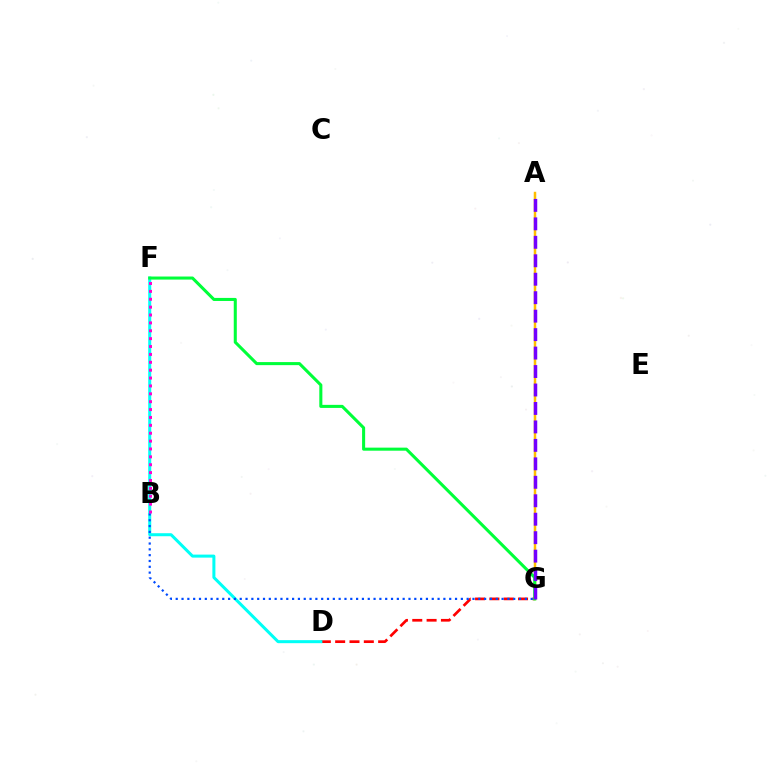{('A', 'G'): [{'color': '#84ff00', 'line_style': 'dashed', 'thickness': 1.5}, {'color': '#ffbd00', 'line_style': 'solid', 'thickness': 1.75}, {'color': '#7200ff', 'line_style': 'dashed', 'thickness': 2.51}], ('D', 'G'): [{'color': '#ff0000', 'line_style': 'dashed', 'thickness': 1.95}], ('D', 'F'): [{'color': '#00fff6', 'line_style': 'solid', 'thickness': 2.18}], ('B', 'G'): [{'color': '#004bff', 'line_style': 'dotted', 'thickness': 1.58}], ('F', 'G'): [{'color': '#00ff39', 'line_style': 'solid', 'thickness': 2.2}], ('B', 'F'): [{'color': '#ff00cf', 'line_style': 'dotted', 'thickness': 2.14}]}